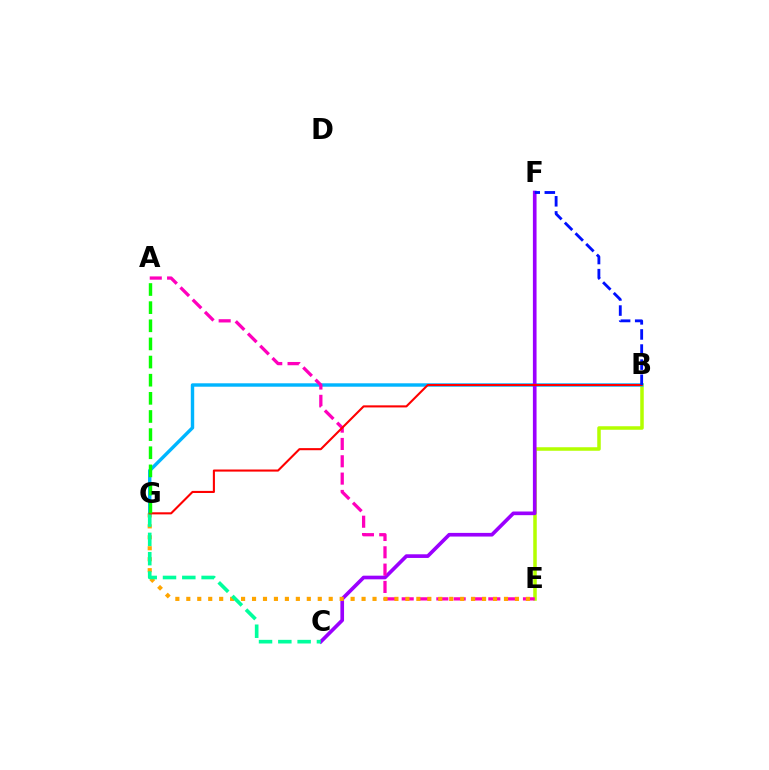{('B', 'E'): [{'color': '#b3ff00', 'line_style': 'solid', 'thickness': 2.54}], ('B', 'G'): [{'color': '#00b5ff', 'line_style': 'solid', 'thickness': 2.46}, {'color': '#ff0000', 'line_style': 'solid', 'thickness': 1.51}], ('C', 'F'): [{'color': '#9b00ff', 'line_style': 'solid', 'thickness': 2.63}], ('A', 'E'): [{'color': '#ff00bd', 'line_style': 'dashed', 'thickness': 2.35}], ('E', 'G'): [{'color': '#ffa500', 'line_style': 'dotted', 'thickness': 2.98}], ('C', 'G'): [{'color': '#00ff9d', 'line_style': 'dashed', 'thickness': 2.62}], ('A', 'G'): [{'color': '#08ff00', 'line_style': 'dashed', 'thickness': 2.46}], ('B', 'F'): [{'color': '#0010ff', 'line_style': 'dashed', 'thickness': 2.05}]}